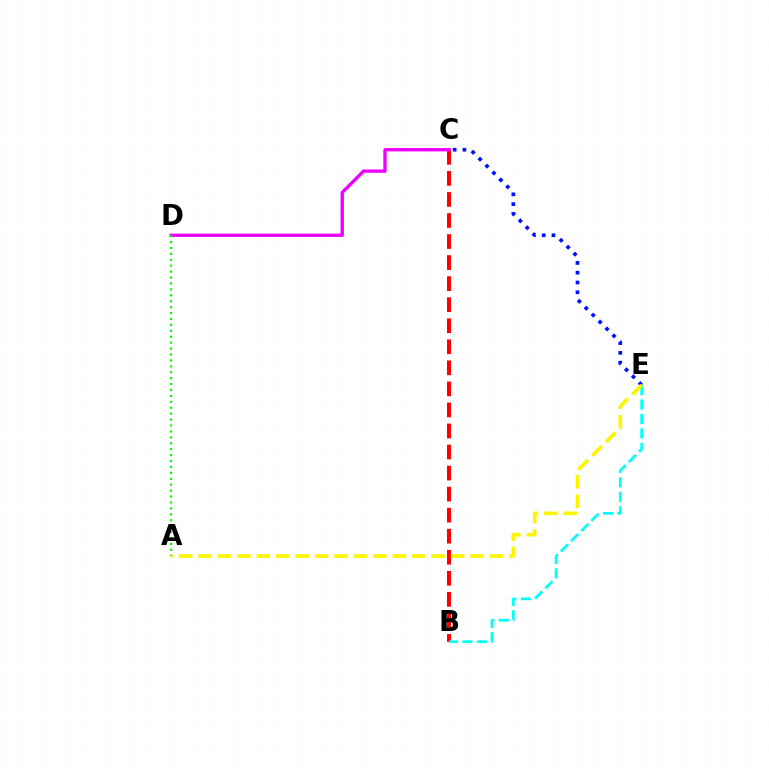{('B', 'C'): [{'color': '#ff0000', 'line_style': 'dashed', 'thickness': 2.86}], ('B', 'E'): [{'color': '#00fff6', 'line_style': 'dashed', 'thickness': 1.96}], ('C', 'D'): [{'color': '#ee00ff', 'line_style': 'solid', 'thickness': 2.41}], ('A', 'D'): [{'color': '#08ff00', 'line_style': 'dotted', 'thickness': 1.61}], ('C', 'E'): [{'color': '#0010ff', 'line_style': 'dotted', 'thickness': 2.66}], ('A', 'E'): [{'color': '#fcf500', 'line_style': 'dashed', 'thickness': 2.64}]}